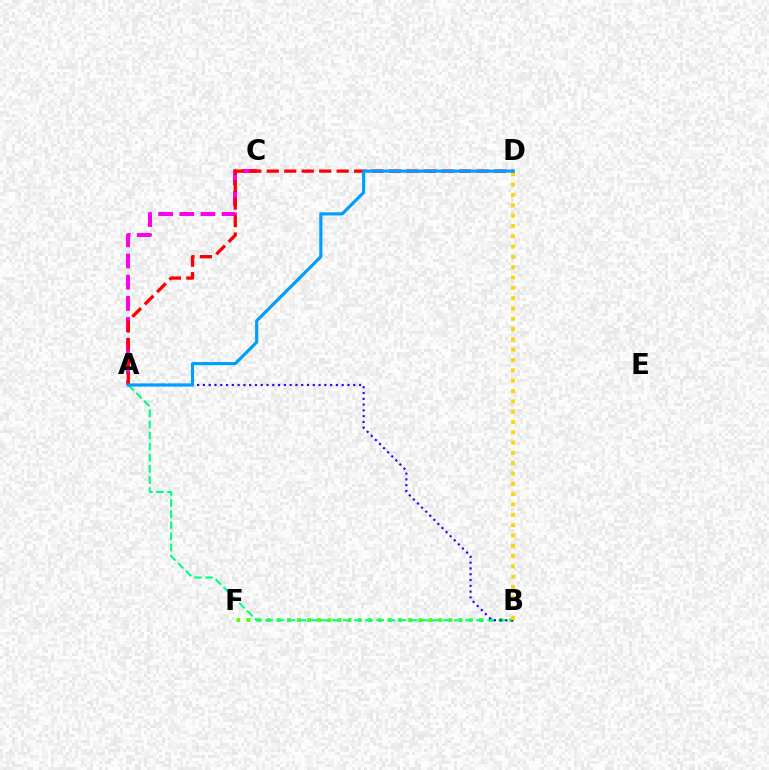{('B', 'F'): [{'color': '#4fff00', 'line_style': 'dotted', 'thickness': 2.74}], ('A', 'B'): [{'color': '#00ff86', 'line_style': 'dashed', 'thickness': 1.51}, {'color': '#3700ff', 'line_style': 'dotted', 'thickness': 1.57}], ('A', 'C'): [{'color': '#ff00ed', 'line_style': 'dashed', 'thickness': 2.88}], ('A', 'D'): [{'color': '#ff0000', 'line_style': 'dashed', 'thickness': 2.37}, {'color': '#009eff', 'line_style': 'solid', 'thickness': 2.27}], ('B', 'D'): [{'color': '#ffd500', 'line_style': 'dotted', 'thickness': 2.8}]}